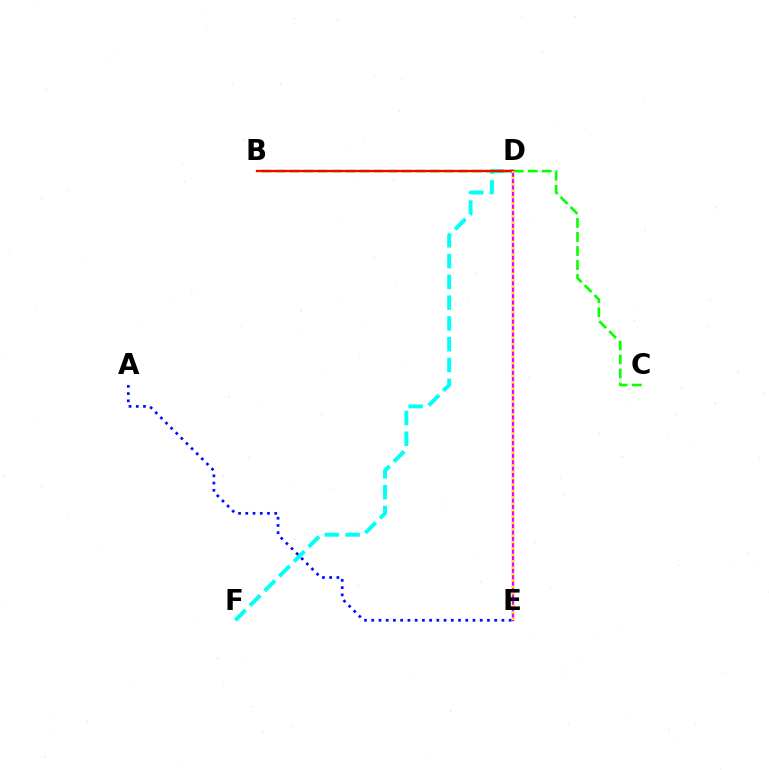{('D', 'F'): [{'color': '#00fff6', 'line_style': 'dashed', 'thickness': 2.82}], ('B', 'C'): [{'color': '#08ff00', 'line_style': 'dashed', 'thickness': 1.9}], ('A', 'E'): [{'color': '#0010ff', 'line_style': 'dotted', 'thickness': 1.97}], ('D', 'E'): [{'color': '#ee00ff', 'line_style': 'solid', 'thickness': 1.7}, {'color': '#fcf500', 'line_style': 'dotted', 'thickness': 1.74}], ('B', 'D'): [{'color': '#ff0000', 'line_style': 'solid', 'thickness': 1.67}]}